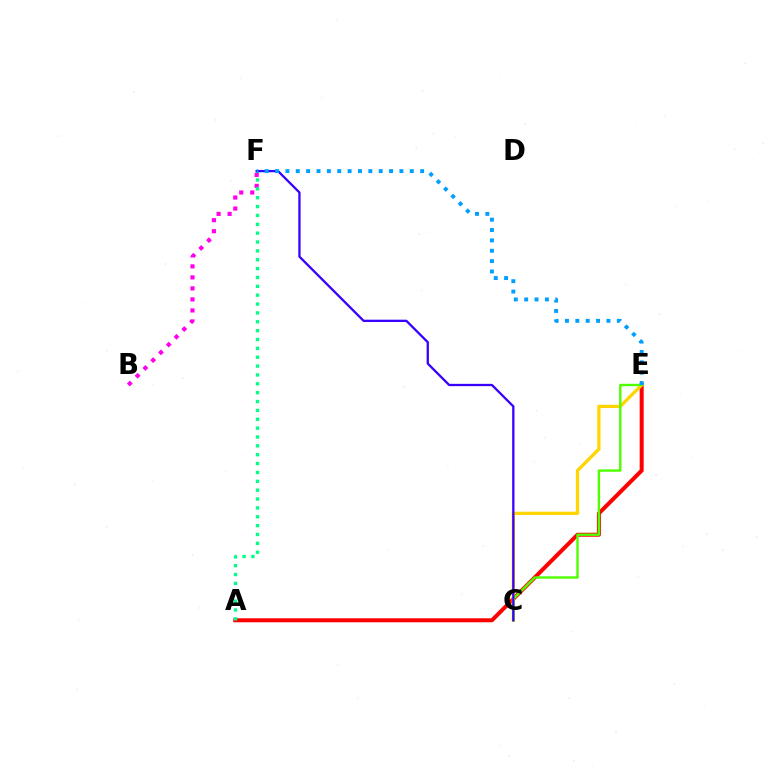{('A', 'E'): [{'color': '#ff0000', 'line_style': 'solid', 'thickness': 2.88}], ('B', 'F'): [{'color': '#ff00ed', 'line_style': 'dotted', 'thickness': 2.99}], ('C', 'E'): [{'color': '#ffd500', 'line_style': 'solid', 'thickness': 2.34}, {'color': '#4fff00', 'line_style': 'solid', 'thickness': 1.73}], ('A', 'F'): [{'color': '#00ff86', 'line_style': 'dotted', 'thickness': 2.41}], ('C', 'F'): [{'color': '#3700ff', 'line_style': 'solid', 'thickness': 1.65}], ('E', 'F'): [{'color': '#009eff', 'line_style': 'dotted', 'thickness': 2.82}]}